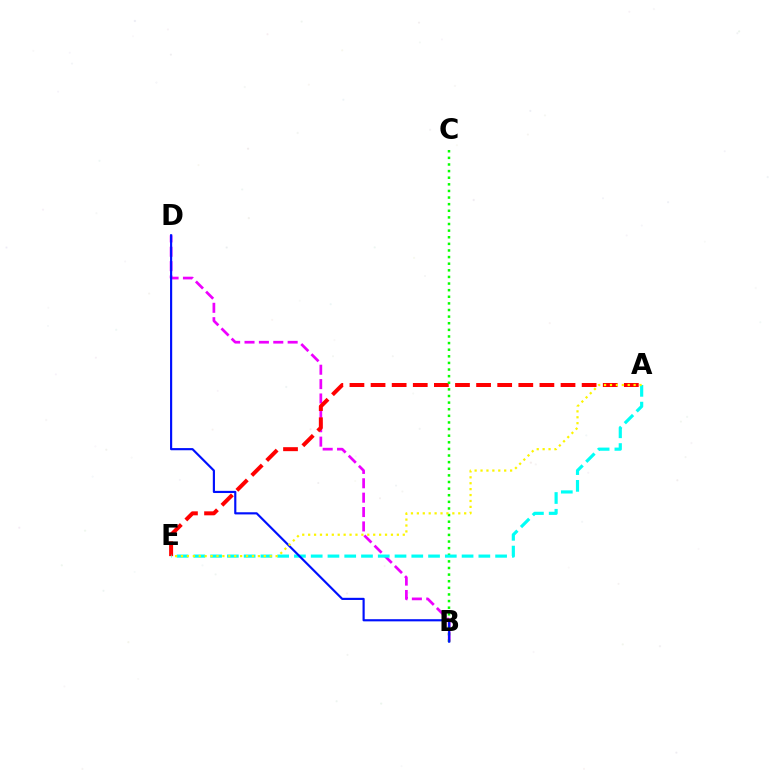{('B', 'D'): [{'color': '#ee00ff', 'line_style': 'dashed', 'thickness': 1.95}, {'color': '#0010ff', 'line_style': 'solid', 'thickness': 1.55}], ('A', 'E'): [{'color': '#ff0000', 'line_style': 'dashed', 'thickness': 2.87}, {'color': '#00fff6', 'line_style': 'dashed', 'thickness': 2.28}, {'color': '#fcf500', 'line_style': 'dotted', 'thickness': 1.61}], ('B', 'C'): [{'color': '#08ff00', 'line_style': 'dotted', 'thickness': 1.8}]}